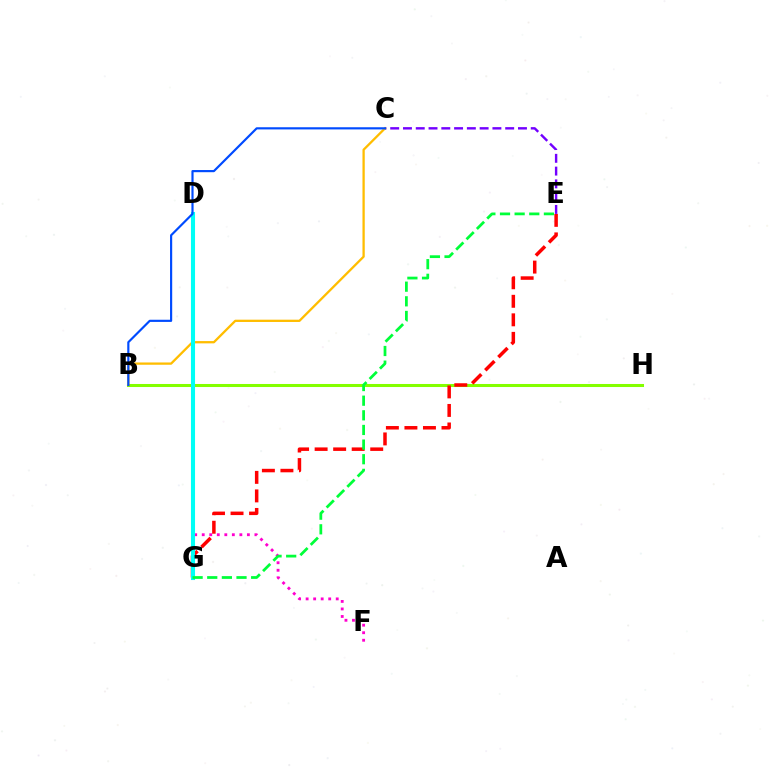{('B', 'H'): [{'color': '#84ff00', 'line_style': 'solid', 'thickness': 2.19}], ('D', 'F'): [{'color': '#ff00cf', 'line_style': 'dotted', 'thickness': 2.04}], ('E', 'G'): [{'color': '#ff0000', 'line_style': 'dashed', 'thickness': 2.52}, {'color': '#00ff39', 'line_style': 'dashed', 'thickness': 1.99}], ('C', 'E'): [{'color': '#7200ff', 'line_style': 'dashed', 'thickness': 1.74}], ('B', 'C'): [{'color': '#ffbd00', 'line_style': 'solid', 'thickness': 1.65}, {'color': '#004bff', 'line_style': 'solid', 'thickness': 1.56}], ('D', 'G'): [{'color': '#00fff6', 'line_style': 'solid', 'thickness': 2.93}]}